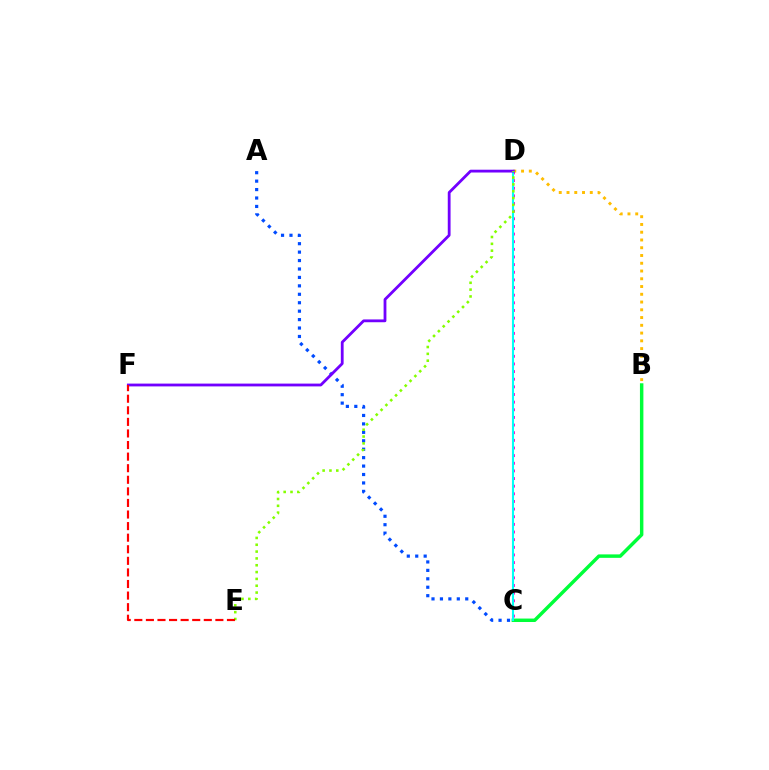{('B', 'D'): [{'color': '#ffbd00', 'line_style': 'dotted', 'thickness': 2.11}], ('B', 'C'): [{'color': '#00ff39', 'line_style': 'solid', 'thickness': 2.48}], ('C', 'D'): [{'color': '#ff00cf', 'line_style': 'dotted', 'thickness': 2.08}, {'color': '#00fff6', 'line_style': 'solid', 'thickness': 1.5}], ('A', 'C'): [{'color': '#004bff', 'line_style': 'dotted', 'thickness': 2.29}], ('D', 'F'): [{'color': '#7200ff', 'line_style': 'solid', 'thickness': 2.02}], ('D', 'E'): [{'color': '#84ff00', 'line_style': 'dotted', 'thickness': 1.86}], ('E', 'F'): [{'color': '#ff0000', 'line_style': 'dashed', 'thickness': 1.57}]}